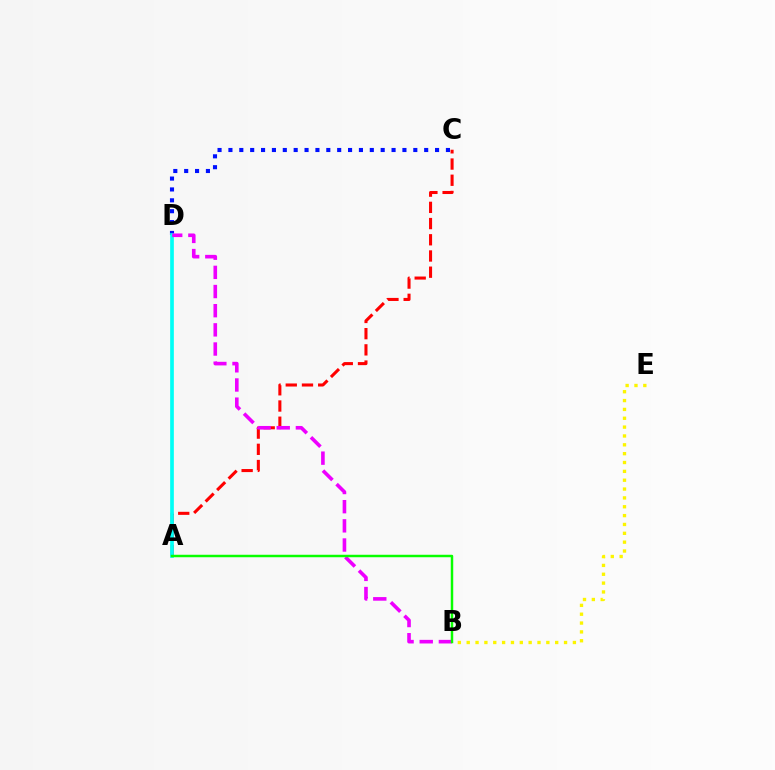{('A', 'C'): [{'color': '#ff0000', 'line_style': 'dashed', 'thickness': 2.2}], ('C', 'D'): [{'color': '#0010ff', 'line_style': 'dotted', 'thickness': 2.95}], ('A', 'D'): [{'color': '#00fff6', 'line_style': 'solid', 'thickness': 2.65}], ('B', 'D'): [{'color': '#ee00ff', 'line_style': 'dashed', 'thickness': 2.6}], ('A', 'B'): [{'color': '#08ff00', 'line_style': 'solid', 'thickness': 1.78}], ('B', 'E'): [{'color': '#fcf500', 'line_style': 'dotted', 'thickness': 2.4}]}